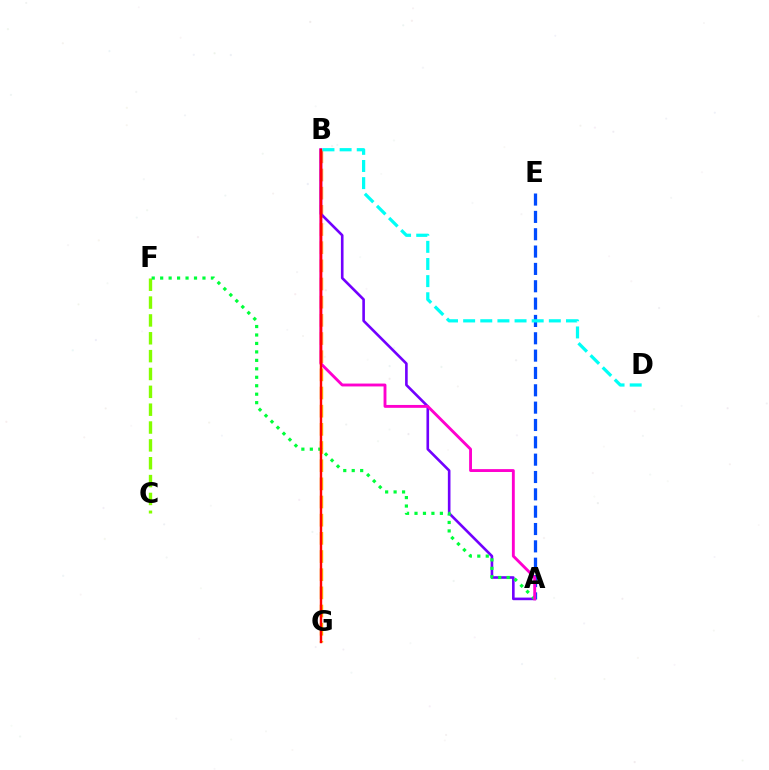{('B', 'G'): [{'color': '#ffbd00', 'line_style': 'dashed', 'thickness': 2.47}, {'color': '#ff0000', 'line_style': 'solid', 'thickness': 1.75}], ('C', 'F'): [{'color': '#84ff00', 'line_style': 'dashed', 'thickness': 2.43}], ('A', 'B'): [{'color': '#7200ff', 'line_style': 'solid', 'thickness': 1.89}, {'color': '#ff00cf', 'line_style': 'solid', 'thickness': 2.07}], ('A', 'F'): [{'color': '#00ff39', 'line_style': 'dotted', 'thickness': 2.3}], ('A', 'E'): [{'color': '#004bff', 'line_style': 'dashed', 'thickness': 2.36}], ('B', 'D'): [{'color': '#00fff6', 'line_style': 'dashed', 'thickness': 2.33}]}